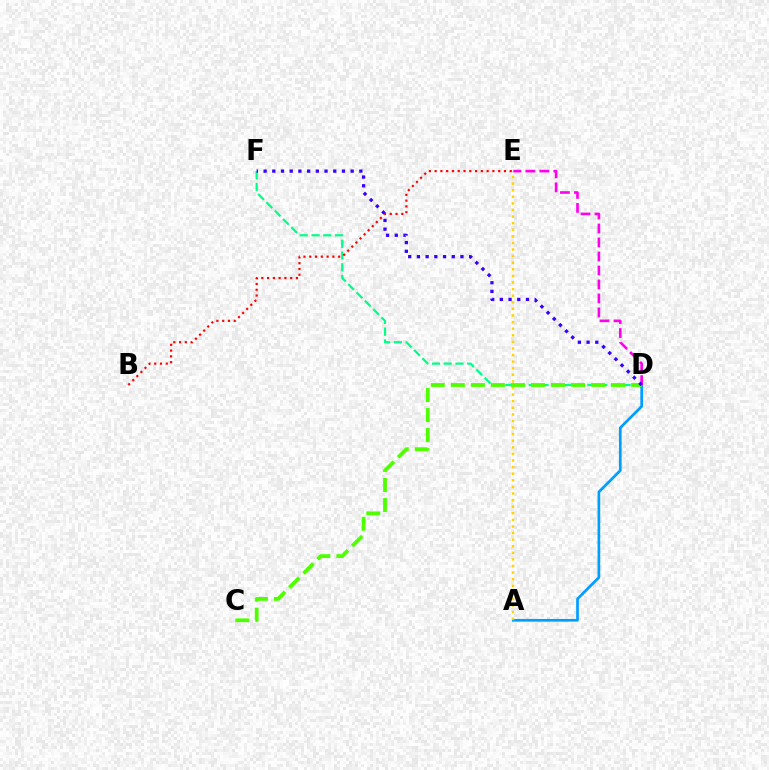{('D', 'F'): [{'color': '#00ff86', 'line_style': 'dashed', 'thickness': 1.59}, {'color': '#3700ff', 'line_style': 'dotted', 'thickness': 2.37}], ('A', 'D'): [{'color': '#009eff', 'line_style': 'solid', 'thickness': 1.94}], ('A', 'E'): [{'color': '#ffd500', 'line_style': 'dotted', 'thickness': 1.79}], ('D', 'E'): [{'color': '#ff00ed', 'line_style': 'dashed', 'thickness': 1.9}], ('C', 'D'): [{'color': '#4fff00', 'line_style': 'dashed', 'thickness': 2.72}], ('B', 'E'): [{'color': '#ff0000', 'line_style': 'dotted', 'thickness': 1.57}]}